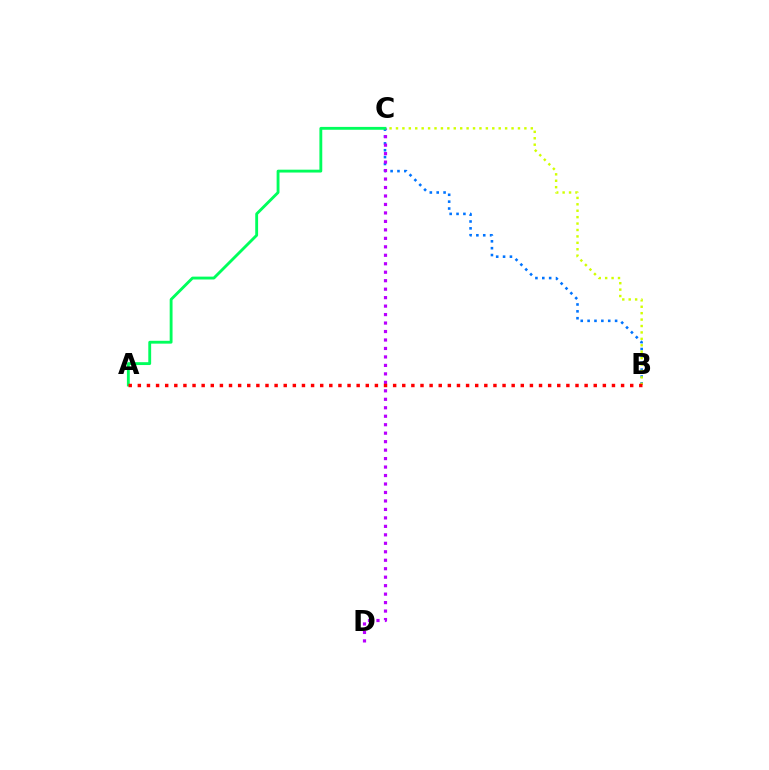{('B', 'C'): [{'color': '#0074ff', 'line_style': 'dotted', 'thickness': 1.87}, {'color': '#d1ff00', 'line_style': 'dotted', 'thickness': 1.74}], ('C', 'D'): [{'color': '#b900ff', 'line_style': 'dotted', 'thickness': 2.3}], ('A', 'C'): [{'color': '#00ff5c', 'line_style': 'solid', 'thickness': 2.06}], ('A', 'B'): [{'color': '#ff0000', 'line_style': 'dotted', 'thickness': 2.48}]}